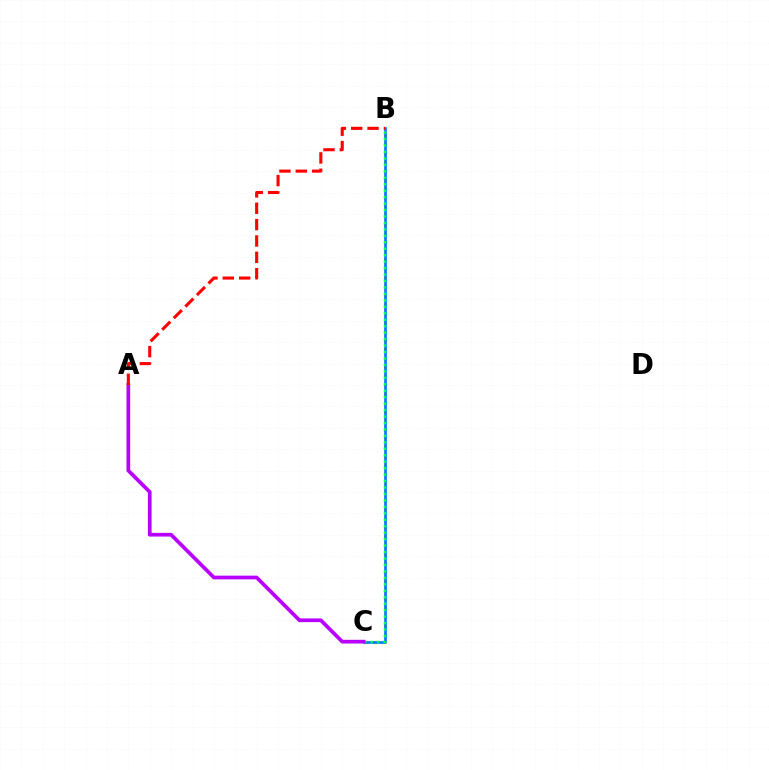{('B', 'C'): [{'color': '#d1ff00', 'line_style': 'dotted', 'thickness': 2.42}, {'color': '#0074ff', 'line_style': 'solid', 'thickness': 1.89}, {'color': '#00ff5c', 'line_style': 'dotted', 'thickness': 1.75}], ('A', 'C'): [{'color': '#b900ff', 'line_style': 'solid', 'thickness': 2.67}], ('A', 'B'): [{'color': '#ff0000', 'line_style': 'dashed', 'thickness': 2.22}]}